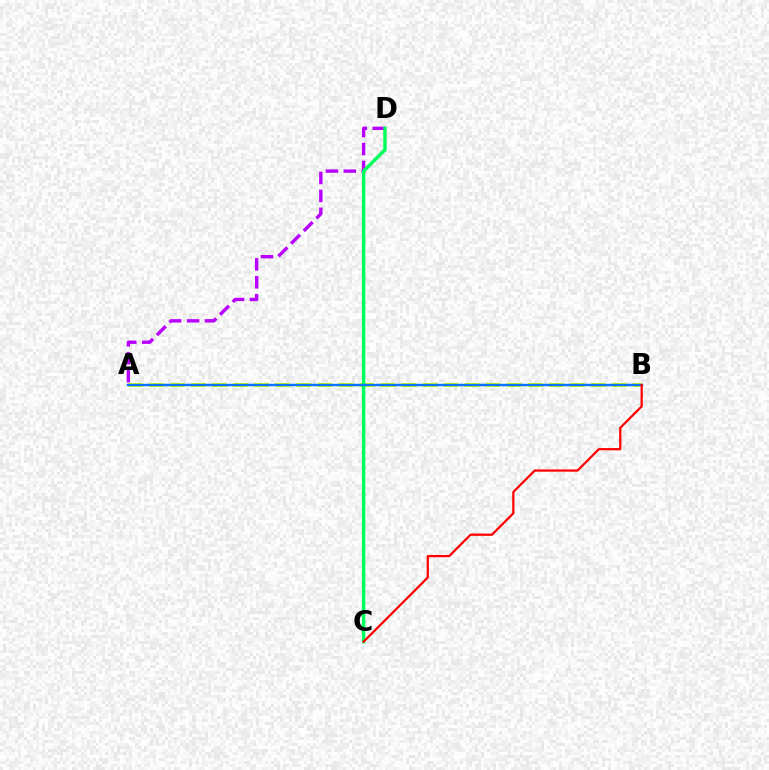{('A', 'B'): [{'color': '#d1ff00', 'line_style': 'dashed', 'thickness': 2.86}, {'color': '#0074ff', 'line_style': 'solid', 'thickness': 1.72}], ('A', 'D'): [{'color': '#b900ff', 'line_style': 'dashed', 'thickness': 2.43}], ('C', 'D'): [{'color': '#00ff5c', 'line_style': 'solid', 'thickness': 2.48}], ('B', 'C'): [{'color': '#ff0000', 'line_style': 'solid', 'thickness': 1.6}]}